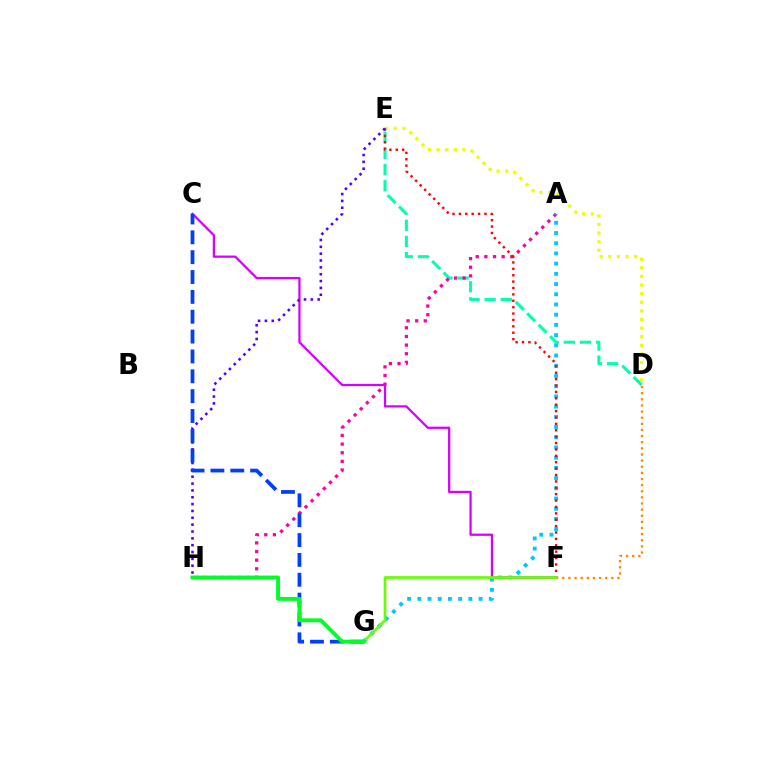{('C', 'F'): [{'color': '#d600ff', 'line_style': 'solid', 'thickness': 1.63}], ('D', 'E'): [{'color': '#00ffaf', 'line_style': 'dashed', 'thickness': 2.19}, {'color': '#eeff00', 'line_style': 'dotted', 'thickness': 2.34}], ('A', 'H'): [{'color': '#ff00a0', 'line_style': 'dotted', 'thickness': 2.35}], ('A', 'G'): [{'color': '#00c7ff', 'line_style': 'dotted', 'thickness': 2.77}], ('E', 'F'): [{'color': '#ff0000', 'line_style': 'dotted', 'thickness': 1.74}], ('D', 'F'): [{'color': '#ff8800', 'line_style': 'dotted', 'thickness': 1.67}], ('E', 'H'): [{'color': '#4f00ff', 'line_style': 'dotted', 'thickness': 1.86}], ('C', 'G'): [{'color': '#003fff', 'line_style': 'dashed', 'thickness': 2.7}], ('F', 'G'): [{'color': '#66ff00', 'line_style': 'solid', 'thickness': 1.95}], ('G', 'H'): [{'color': '#00ff27', 'line_style': 'solid', 'thickness': 2.8}]}